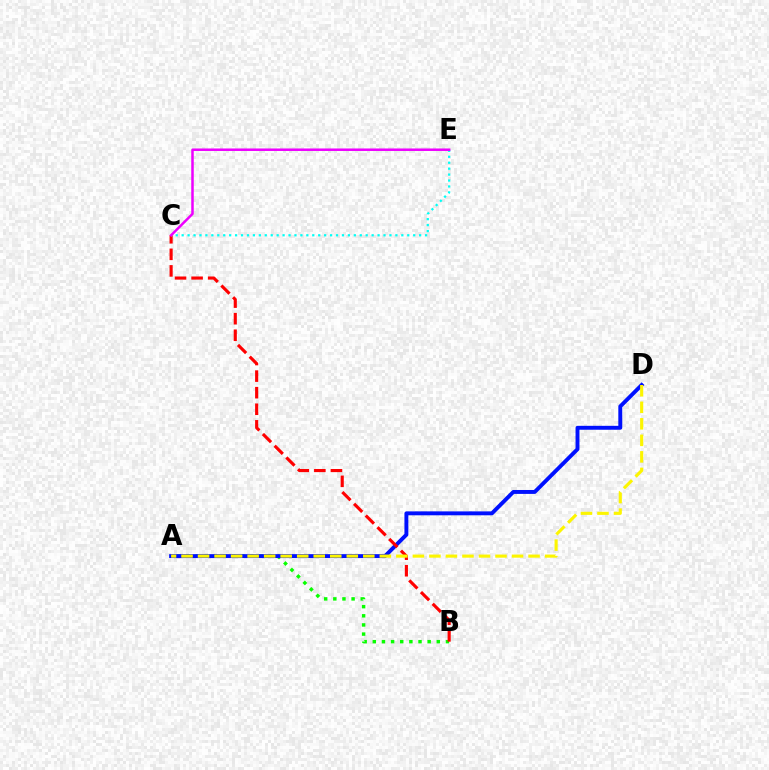{('A', 'B'): [{'color': '#08ff00', 'line_style': 'dotted', 'thickness': 2.48}], ('A', 'D'): [{'color': '#0010ff', 'line_style': 'solid', 'thickness': 2.82}, {'color': '#fcf500', 'line_style': 'dashed', 'thickness': 2.24}], ('B', 'C'): [{'color': '#ff0000', 'line_style': 'dashed', 'thickness': 2.25}], ('C', 'E'): [{'color': '#00fff6', 'line_style': 'dotted', 'thickness': 1.61}, {'color': '#ee00ff', 'line_style': 'solid', 'thickness': 1.8}]}